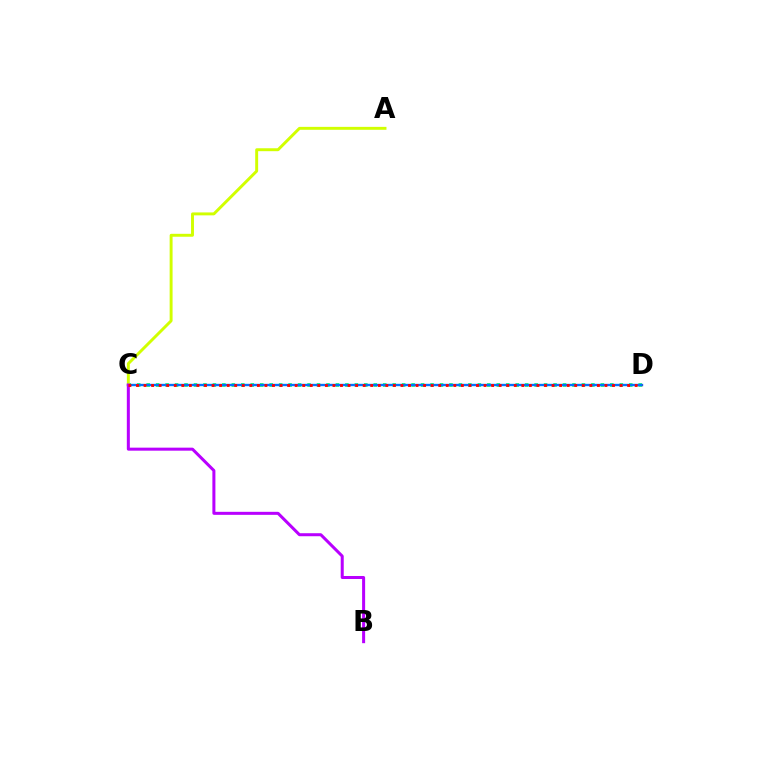{('C', 'D'): [{'color': '#00ff5c', 'line_style': 'dotted', 'thickness': 2.57}, {'color': '#0074ff', 'line_style': 'solid', 'thickness': 1.71}, {'color': '#ff0000', 'line_style': 'dotted', 'thickness': 2.05}], ('A', 'C'): [{'color': '#d1ff00', 'line_style': 'solid', 'thickness': 2.11}], ('B', 'C'): [{'color': '#b900ff', 'line_style': 'solid', 'thickness': 2.17}]}